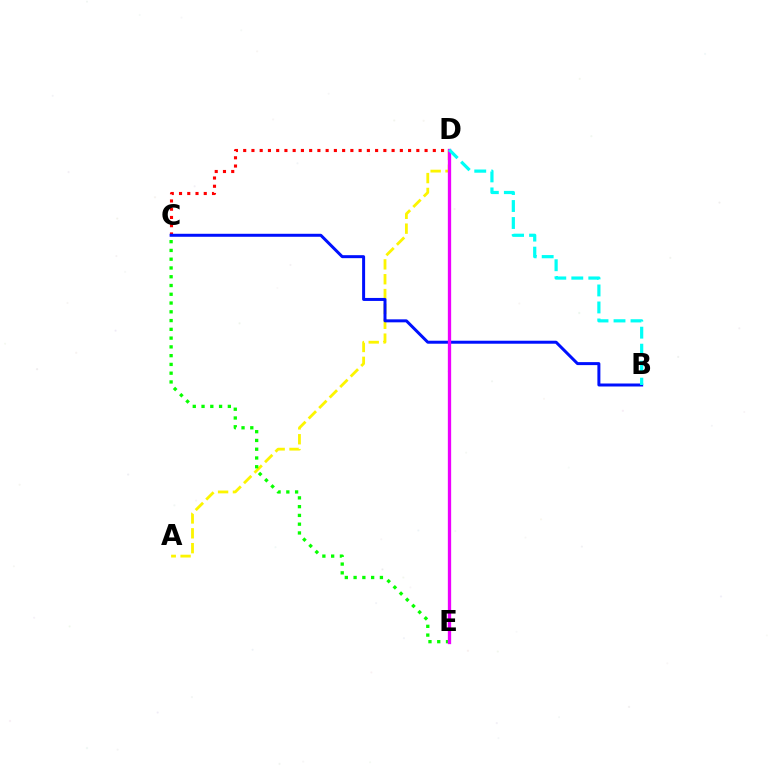{('C', 'D'): [{'color': '#ff0000', 'line_style': 'dotted', 'thickness': 2.24}], ('A', 'D'): [{'color': '#fcf500', 'line_style': 'dashed', 'thickness': 2.02}], ('B', 'C'): [{'color': '#0010ff', 'line_style': 'solid', 'thickness': 2.15}], ('C', 'E'): [{'color': '#08ff00', 'line_style': 'dotted', 'thickness': 2.38}], ('D', 'E'): [{'color': '#ee00ff', 'line_style': 'solid', 'thickness': 2.38}], ('B', 'D'): [{'color': '#00fff6', 'line_style': 'dashed', 'thickness': 2.31}]}